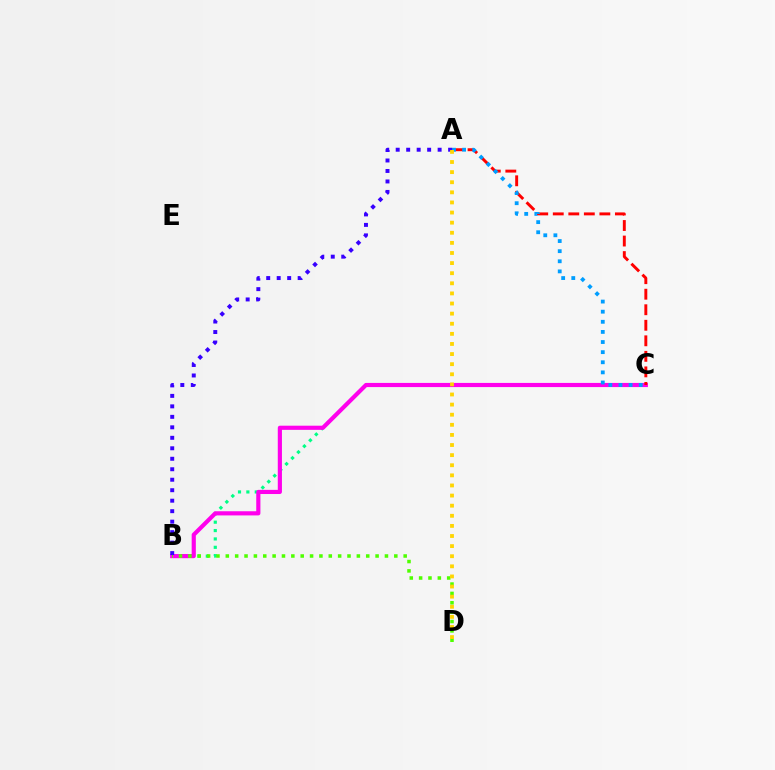{('B', 'C'): [{'color': '#00ff86', 'line_style': 'dotted', 'thickness': 2.28}, {'color': '#ff00ed', 'line_style': 'solid', 'thickness': 2.99}], ('B', 'D'): [{'color': '#4fff00', 'line_style': 'dotted', 'thickness': 2.54}], ('A', 'C'): [{'color': '#ff0000', 'line_style': 'dashed', 'thickness': 2.11}, {'color': '#009eff', 'line_style': 'dotted', 'thickness': 2.75}], ('A', 'B'): [{'color': '#3700ff', 'line_style': 'dotted', 'thickness': 2.85}], ('A', 'D'): [{'color': '#ffd500', 'line_style': 'dotted', 'thickness': 2.75}]}